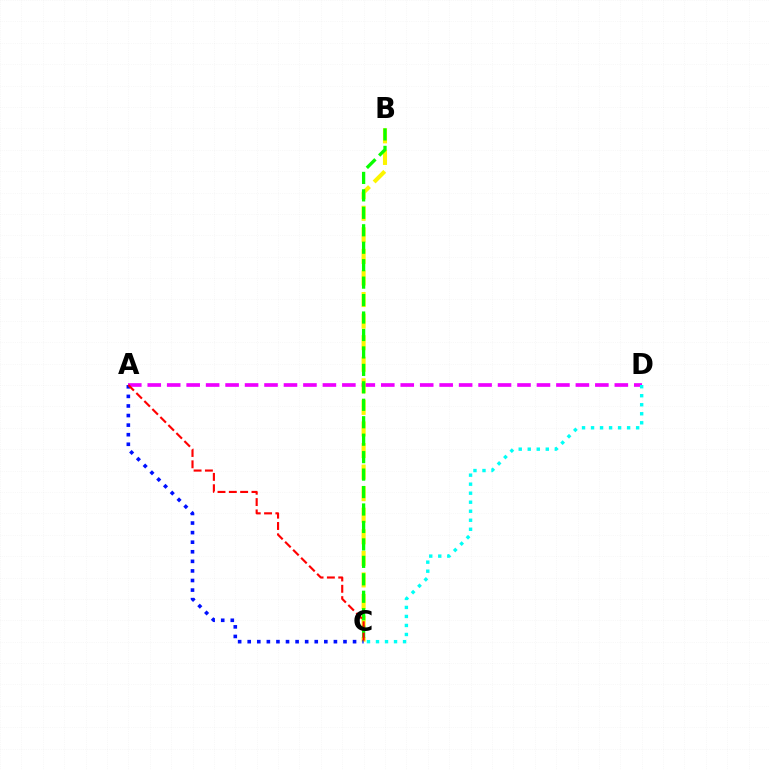{('A', 'D'): [{'color': '#ee00ff', 'line_style': 'dashed', 'thickness': 2.64}], ('B', 'C'): [{'color': '#fcf500', 'line_style': 'dashed', 'thickness': 2.93}, {'color': '#08ff00', 'line_style': 'dashed', 'thickness': 2.37}], ('A', 'C'): [{'color': '#0010ff', 'line_style': 'dotted', 'thickness': 2.6}, {'color': '#ff0000', 'line_style': 'dashed', 'thickness': 1.54}], ('C', 'D'): [{'color': '#00fff6', 'line_style': 'dotted', 'thickness': 2.45}]}